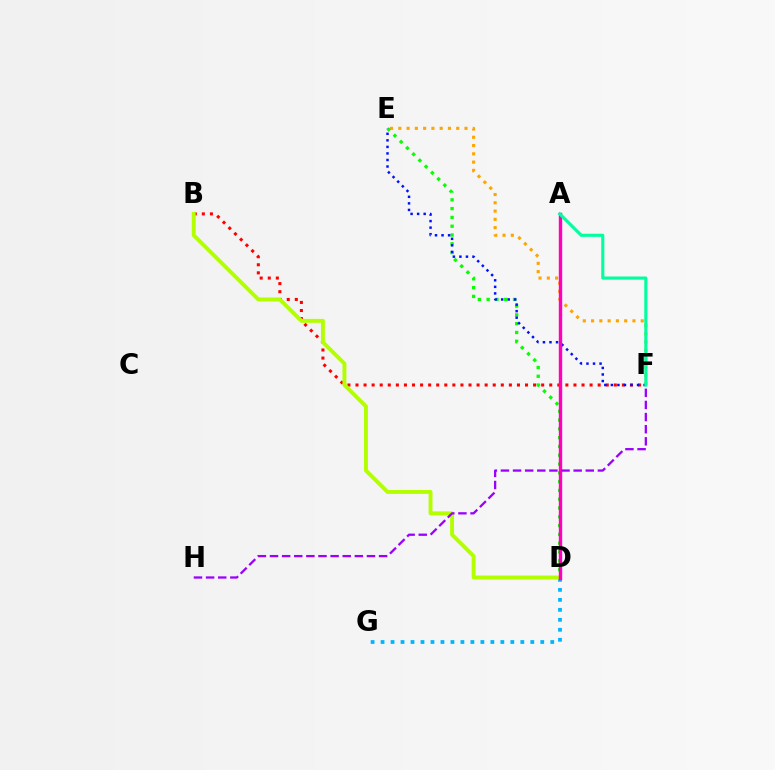{('E', 'F'): [{'color': '#ffa500', 'line_style': 'dotted', 'thickness': 2.25}, {'color': '#0010ff', 'line_style': 'dotted', 'thickness': 1.78}], ('B', 'F'): [{'color': '#ff0000', 'line_style': 'dotted', 'thickness': 2.19}], ('D', 'G'): [{'color': '#00b5ff', 'line_style': 'dotted', 'thickness': 2.71}], ('D', 'E'): [{'color': '#08ff00', 'line_style': 'dotted', 'thickness': 2.39}], ('B', 'D'): [{'color': '#b3ff00', 'line_style': 'solid', 'thickness': 2.82}], ('A', 'D'): [{'color': '#ff00bd', 'line_style': 'solid', 'thickness': 2.44}], ('F', 'H'): [{'color': '#9b00ff', 'line_style': 'dashed', 'thickness': 1.65}], ('A', 'F'): [{'color': '#00ff9d', 'line_style': 'solid', 'thickness': 2.24}]}